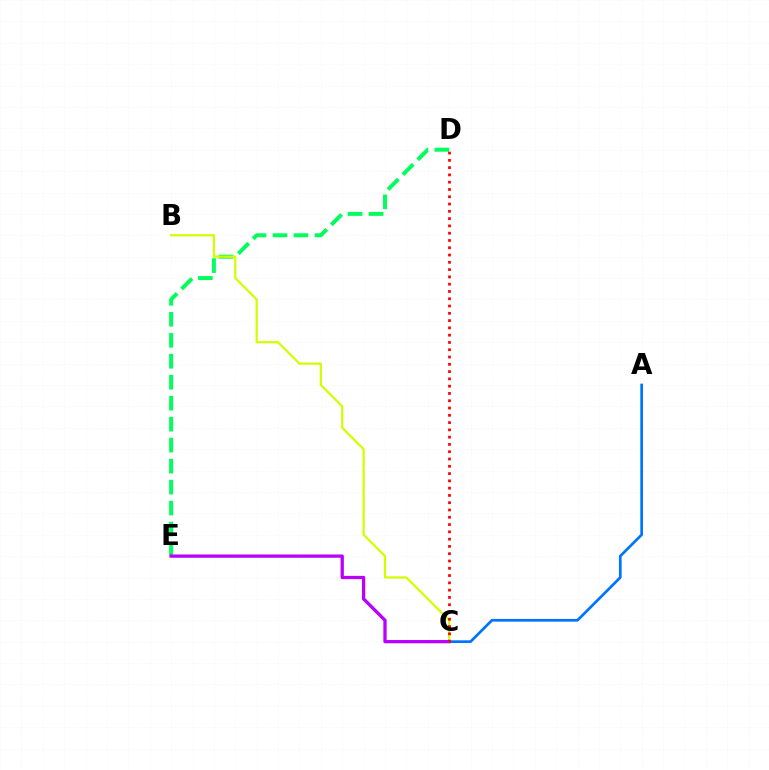{('D', 'E'): [{'color': '#00ff5c', 'line_style': 'dashed', 'thickness': 2.85}], ('B', 'C'): [{'color': '#d1ff00', 'line_style': 'solid', 'thickness': 1.61}], ('C', 'E'): [{'color': '#b900ff', 'line_style': 'solid', 'thickness': 2.36}], ('A', 'C'): [{'color': '#0074ff', 'line_style': 'solid', 'thickness': 1.95}], ('C', 'D'): [{'color': '#ff0000', 'line_style': 'dotted', 'thickness': 1.98}]}